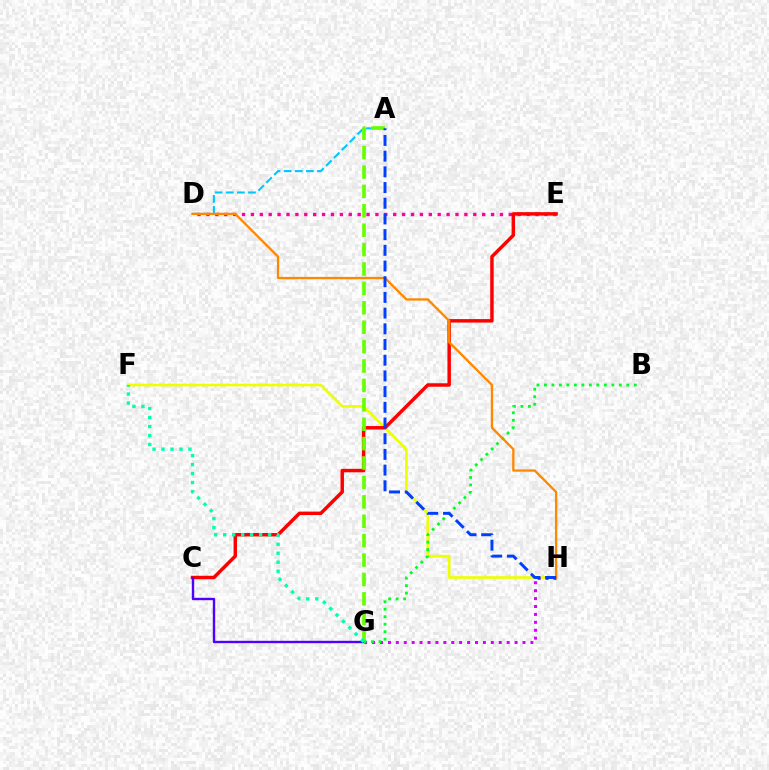{('F', 'H'): [{'color': '#eeff00', 'line_style': 'solid', 'thickness': 1.91}], ('G', 'H'): [{'color': '#d600ff', 'line_style': 'dotted', 'thickness': 2.15}], ('D', 'E'): [{'color': '#ff00a0', 'line_style': 'dotted', 'thickness': 2.42}], ('C', 'E'): [{'color': '#ff0000', 'line_style': 'solid', 'thickness': 2.5}], ('A', 'D'): [{'color': '#00c7ff', 'line_style': 'dashed', 'thickness': 1.51}], ('C', 'G'): [{'color': '#4f00ff', 'line_style': 'solid', 'thickness': 1.72}], ('A', 'G'): [{'color': '#66ff00', 'line_style': 'dashed', 'thickness': 2.64}], ('B', 'G'): [{'color': '#00ff27', 'line_style': 'dotted', 'thickness': 2.03}], ('D', 'H'): [{'color': '#ff8800', 'line_style': 'solid', 'thickness': 1.67}], ('A', 'H'): [{'color': '#003fff', 'line_style': 'dashed', 'thickness': 2.13}], ('F', 'G'): [{'color': '#00ffaf', 'line_style': 'dotted', 'thickness': 2.44}]}